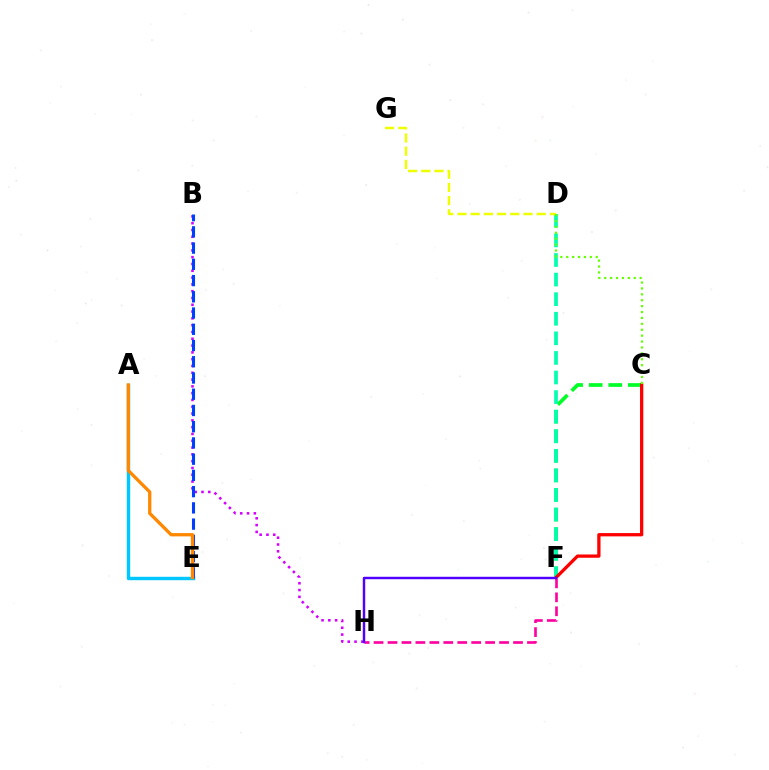{('A', 'E'): [{'color': '#00c7ff', 'line_style': 'solid', 'thickness': 2.46}, {'color': '#ff8800', 'line_style': 'solid', 'thickness': 2.37}], ('C', 'F'): [{'color': '#00ff27', 'line_style': 'dashed', 'thickness': 2.66}, {'color': '#ff0000', 'line_style': 'solid', 'thickness': 2.36}], ('B', 'H'): [{'color': '#d600ff', 'line_style': 'dotted', 'thickness': 1.85}], ('D', 'F'): [{'color': '#00ffaf', 'line_style': 'dashed', 'thickness': 2.66}], ('D', 'G'): [{'color': '#eeff00', 'line_style': 'dashed', 'thickness': 1.79}], ('F', 'H'): [{'color': '#ff00a0', 'line_style': 'dashed', 'thickness': 1.89}, {'color': '#4f00ff', 'line_style': 'solid', 'thickness': 1.76}], ('B', 'E'): [{'color': '#003fff', 'line_style': 'dashed', 'thickness': 2.21}], ('C', 'D'): [{'color': '#66ff00', 'line_style': 'dotted', 'thickness': 1.6}]}